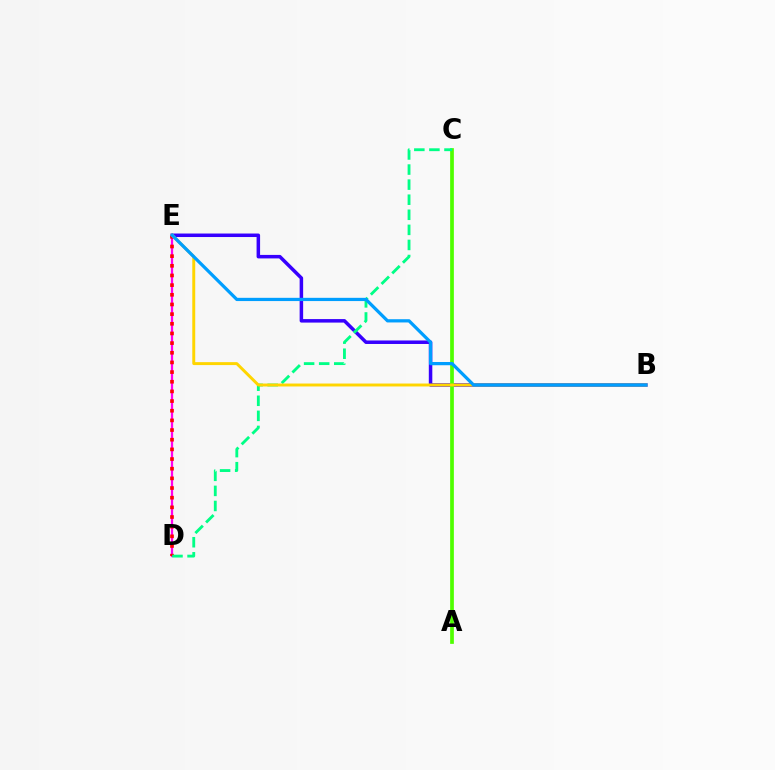{('B', 'E'): [{'color': '#3700ff', 'line_style': 'solid', 'thickness': 2.52}, {'color': '#ffd500', 'line_style': 'solid', 'thickness': 2.12}, {'color': '#009eff', 'line_style': 'solid', 'thickness': 2.33}], ('A', 'C'): [{'color': '#4fff00', 'line_style': 'solid', 'thickness': 2.68}], ('D', 'E'): [{'color': '#ff00ed', 'line_style': 'solid', 'thickness': 1.62}, {'color': '#ff0000', 'line_style': 'dotted', 'thickness': 2.63}], ('C', 'D'): [{'color': '#00ff86', 'line_style': 'dashed', 'thickness': 2.05}]}